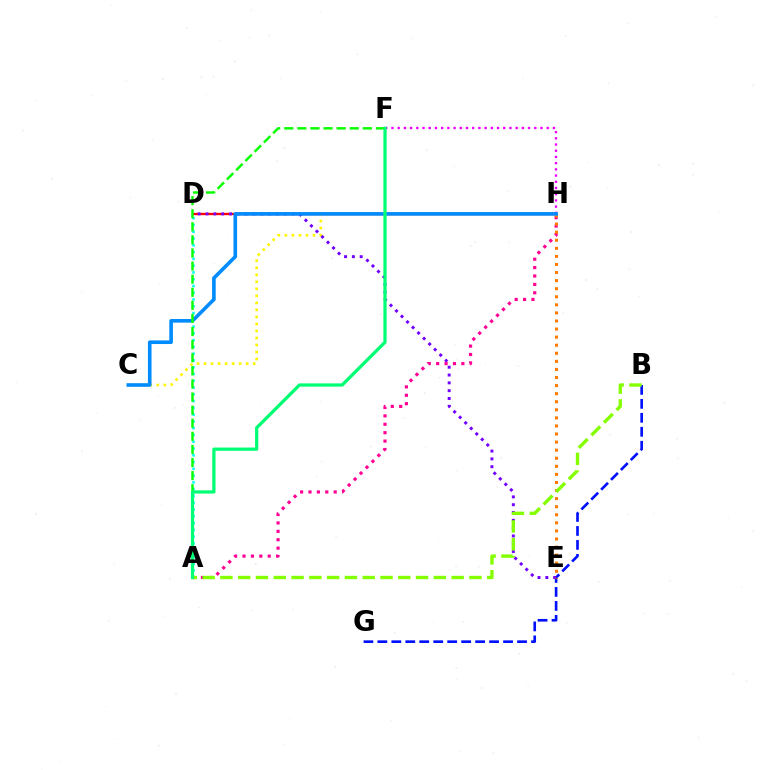{('A', 'D'): [{'color': '#00fff6', 'line_style': 'dotted', 'thickness': 1.84}], ('D', 'H'): [{'color': '#ff0000', 'line_style': 'solid', 'thickness': 1.67}], ('C', 'H'): [{'color': '#fcf500', 'line_style': 'dotted', 'thickness': 1.91}, {'color': '#008cff', 'line_style': 'solid', 'thickness': 2.61}], ('B', 'G'): [{'color': '#0010ff', 'line_style': 'dashed', 'thickness': 1.9}], ('D', 'E'): [{'color': '#7200ff', 'line_style': 'dotted', 'thickness': 2.12}], ('A', 'H'): [{'color': '#ff0094', 'line_style': 'dotted', 'thickness': 2.28}], ('E', 'H'): [{'color': '#ff7c00', 'line_style': 'dotted', 'thickness': 2.19}], ('A', 'B'): [{'color': '#84ff00', 'line_style': 'dashed', 'thickness': 2.42}], ('F', 'H'): [{'color': '#ee00ff', 'line_style': 'dotted', 'thickness': 1.69}], ('A', 'F'): [{'color': '#08ff00', 'line_style': 'dashed', 'thickness': 1.78}, {'color': '#00ff74', 'line_style': 'solid', 'thickness': 2.34}]}